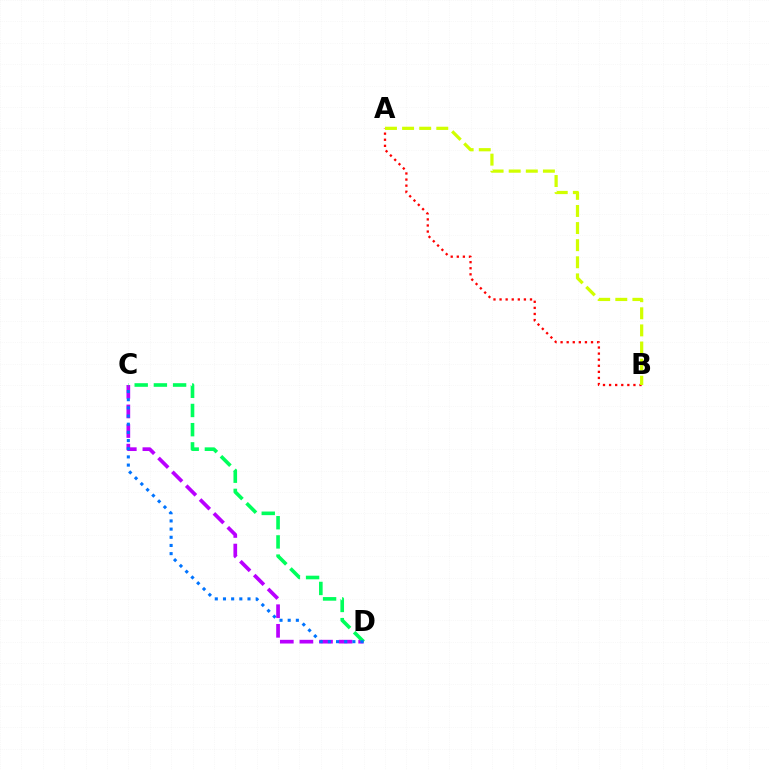{('C', 'D'): [{'color': '#b900ff', 'line_style': 'dashed', 'thickness': 2.66}, {'color': '#00ff5c', 'line_style': 'dashed', 'thickness': 2.61}, {'color': '#0074ff', 'line_style': 'dotted', 'thickness': 2.22}], ('A', 'B'): [{'color': '#ff0000', 'line_style': 'dotted', 'thickness': 1.65}, {'color': '#d1ff00', 'line_style': 'dashed', 'thickness': 2.32}]}